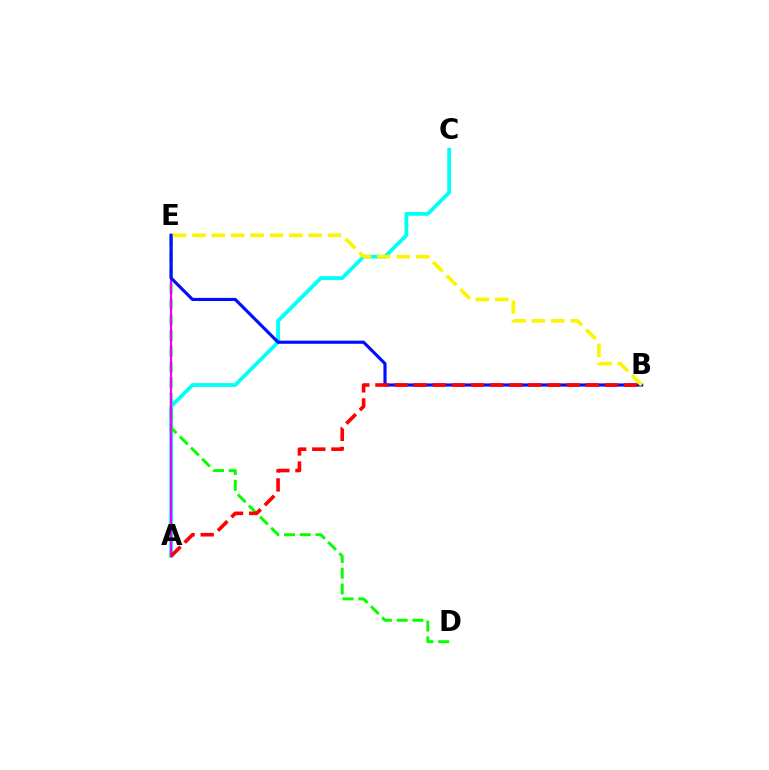{('A', 'C'): [{'color': '#00fff6', 'line_style': 'solid', 'thickness': 2.73}], ('D', 'E'): [{'color': '#08ff00', 'line_style': 'dashed', 'thickness': 2.14}], ('A', 'E'): [{'color': '#ee00ff', 'line_style': 'solid', 'thickness': 1.59}], ('B', 'E'): [{'color': '#0010ff', 'line_style': 'solid', 'thickness': 2.27}, {'color': '#fcf500', 'line_style': 'dashed', 'thickness': 2.63}], ('A', 'B'): [{'color': '#ff0000', 'line_style': 'dashed', 'thickness': 2.6}]}